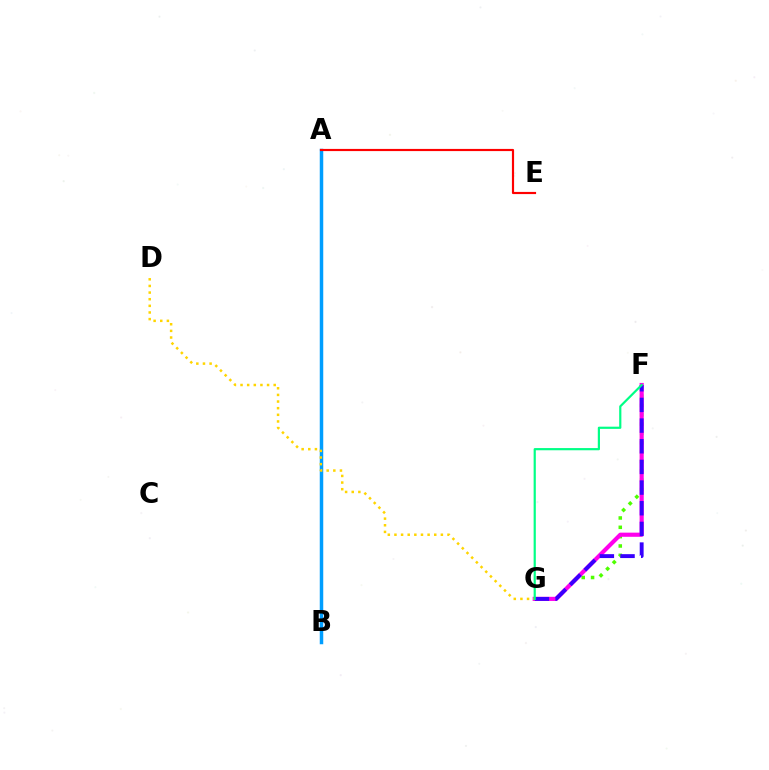{('A', 'B'): [{'color': '#009eff', 'line_style': 'solid', 'thickness': 2.52}], ('A', 'E'): [{'color': '#ff0000', 'line_style': 'solid', 'thickness': 1.56}], ('F', 'G'): [{'color': '#4fff00', 'line_style': 'dotted', 'thickness': 2.54}, {'color': '#ff00ed', 'line_style': 'solid', 'thickness': 2.99}, {'color': '#3700ff', 'line_style': 'dashed', 'thickness': 2.81}, {'color': '#00ff86', 'line_style': 'solid', 'thickness': 1.58}], ('D', 'G'): [{'color': '#ffd500', 'line_style': 'dotted', 'thickness': 1.8}]}